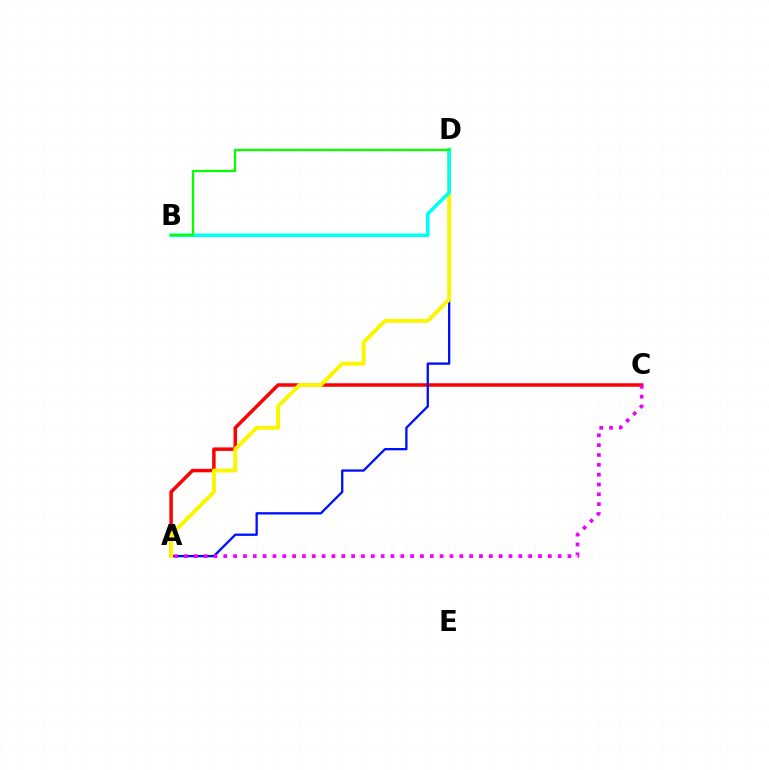{('A', 'C'): [{'color': '#ff0000', 'line_style': 'solid', 'thickness': 2.51}, {'color': '#ee00ff', 'line_style': 'dotted', 'thickness': 2.67}], ('A', 'D'): [{'color': '#0010ff', 'line_style': 'solid', 'thickness': 1.67}, {'color': '#fcf500', 'line_style': 'solid', 'thickness': 2.83}], ('B', 'D'): [{'color': '#00fff6', 'line_style': 'solid', 'thickness': 2.59}, {'color': '#08ff00', 'line_style': 'solid', 'thickness': 1.66}]}